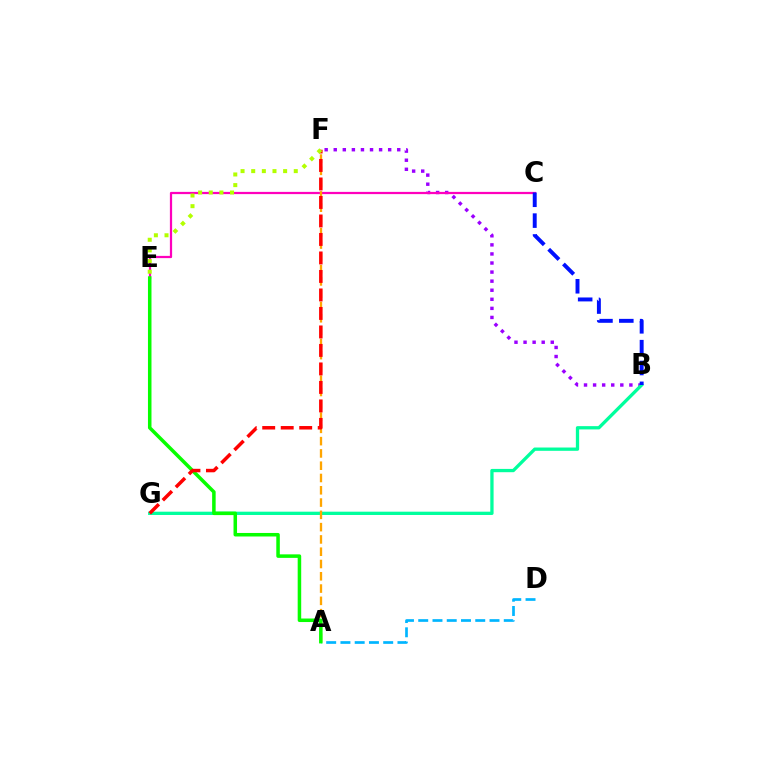{('A', 'D'): [{'color': '#00b5ff', 'line_style': 'dashed', 'thickness': 1.94}], ('B', 'F'): [{'color': '#9b00ff', 'line_style': 'dotted', 'thickness': 2.46}], ('C', 'E'): [{'color': '#ff00bd', 'line_style': 'solid', 'thickness': 1.61}], ('B', 'G'): [{'color': '#00ff9d', 'line_style': 'solid', 'thickness': 2.37}], ('A', 'F'): [{'color': '#ffa500', 'line_style': 'dashed', 'thickness': 1.67}], ('A', 'E'): [{'color': '#08ff00', 'line_style': 'solid', 'thickness': 2.53}], ('F', 'G'): [{'color': '#ff0000', 'line_style': 'dashed', 'thickness': 2.51}], ('E', 'F'): [{'color': '#b3ff00', 'line_style': 'dotted', 'thickness': 2.89}], ('B', 'C'): [{'color': '#0010ff', 'line_style': 'dashed', 'thickness': 2.83}]}